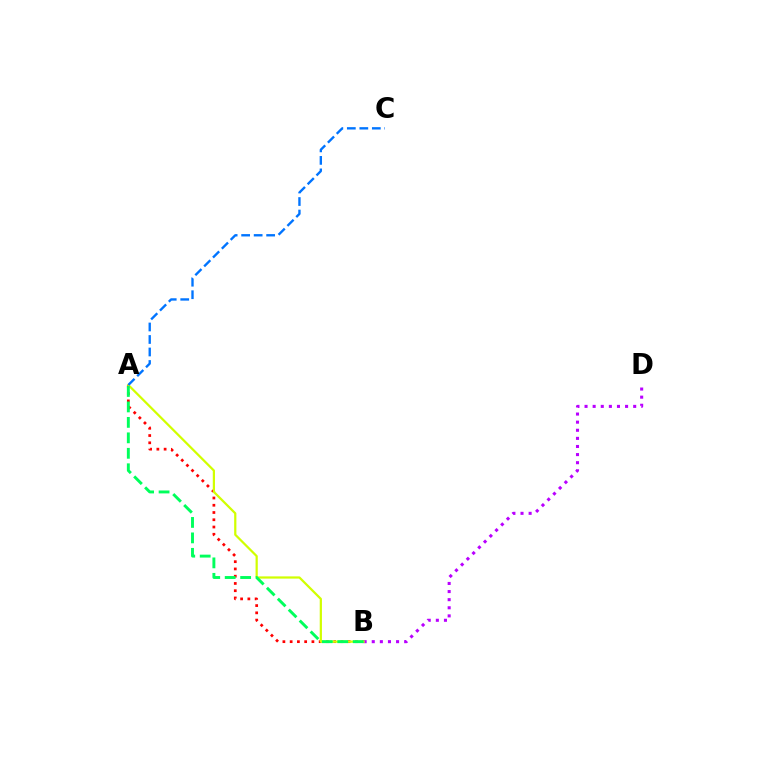{('B', 'D'): [{'color': '#b900ff', 'line_style': 'dotted', 'thickness': 2.2}], ('A', 'B'): [{'color': '#ff0000', 'line_style': 'dotted', 'thickness': 1.97}, {'color': '#d1ff00', 'line_style': 'solid', 'thickness': 1.6}, {'color': '#00ff5c', 'line_style': 'dashed', 'thickness': 2.1}], ('A', 'C'): [{'color': '#0074ff', 'line_style': 'dashed', 'thickness': 1.7}]}